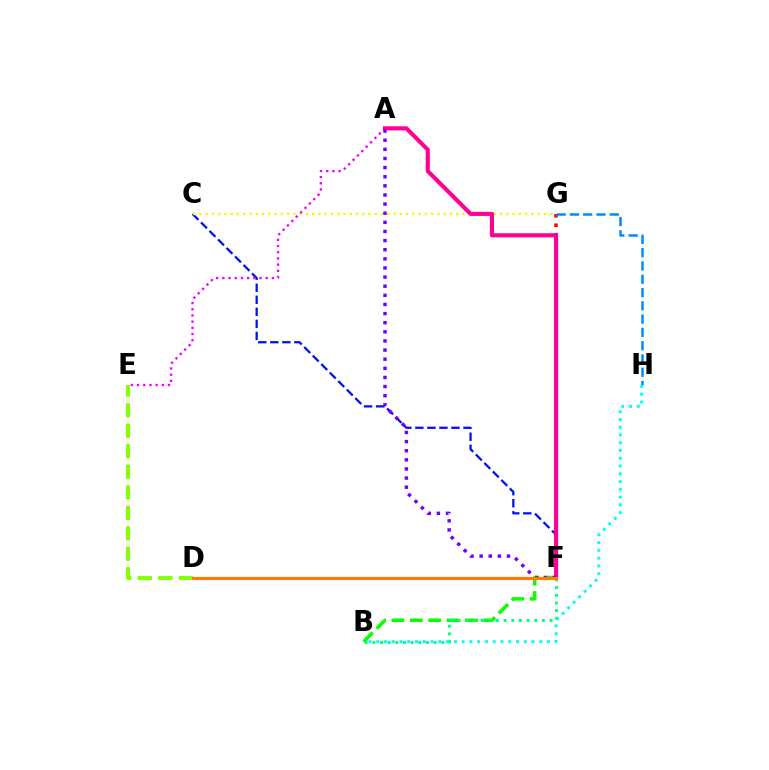{('B', 'F'): [{'color': '#08ff00', 'line_style': 'dashed', 'thickness': 2.5}, {'color': '#00ff74', 'line_style': 'dotted', 'thickness': 2.08}], ('C', 'F'): [{'color': '#0010ff', 'line_style': 'dashed', 'thickness': 1.63}], ('C', 'G'): [{'color': '#fcf500', 'line_style': 'dotted', 'thickness': 1.7}], ('A', 'E'): [{'color': '#ee00ff', 'line_style': 'dotted', 'thickness': 1.68}], ('F', 'G'): [{'color': '#ff0000', 'line_style': 'dotted', 'thickness': 2.57}], ('G', 'H'): [{'color': '#008cff', 'line_style': 'dashed', 'thickness': 1.8}], ('A', 'F'): [{'color': '#ff0094', 'line_style': 'solid', 'thickness': 2.97}, {'color': '#7200ff', 'line_style': 'dotted', 'thickness': 2.48}], ('B', 'H'): [{'color': '#00fff6', 'line_style': 'dotted', 'thickness': 2.11}], ('D', 'E'): [{'color': '#84ff00', 'line_style': 'dashed', 'thickness': 2.79}], ('D', 'F'): [{'color': '#ff7c00', 'line_style': 'solid', 'thickness': 2.27}]}